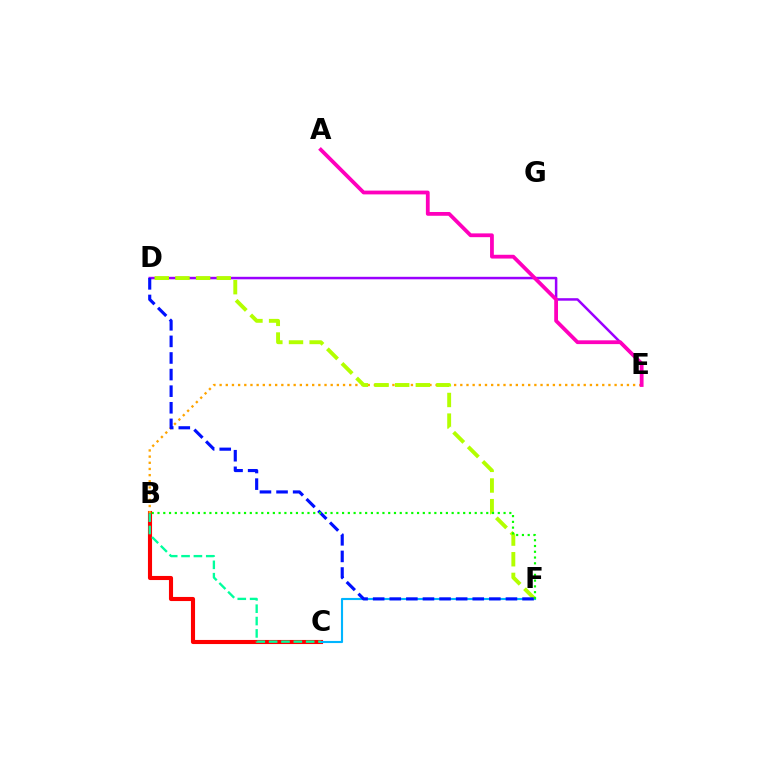{('B', 'C'): [{'color': '#ff0000', 'line_style': 'solid', 'thickness': 2.95}, {'color': '#00ff9d', 'line_style': 'dashed', 'thickness': 1.68}], ('D', 'E'): [{'color': '#9b00ff', 'line_style': 'solid', 'thickness': 1.8}], ('C', 'F'): [{'color': '#00b5ff', 'line_style': 'solid', 'thickness': 1.53}], ('B', 'E'): [{'color': '#ffa500', 'line_style': 'dotted', 'thickness': 1.68}], ('D', 'F'): [{'color': '#b3ff00', 'line_style': 'dashed', 'thickness': 2.81}, {'color': '#0010ff', 'line_style': 'dashed', 'thickness': 2.25}], ('B', 'F'): [{'color': '#08ff00', 'line_style': 'dotted', 'thickness': 1.57}], ('A', 'E'): [{'color': '#ff00bd', 'line_style': 'solid', 'thickness': 2.73}]}